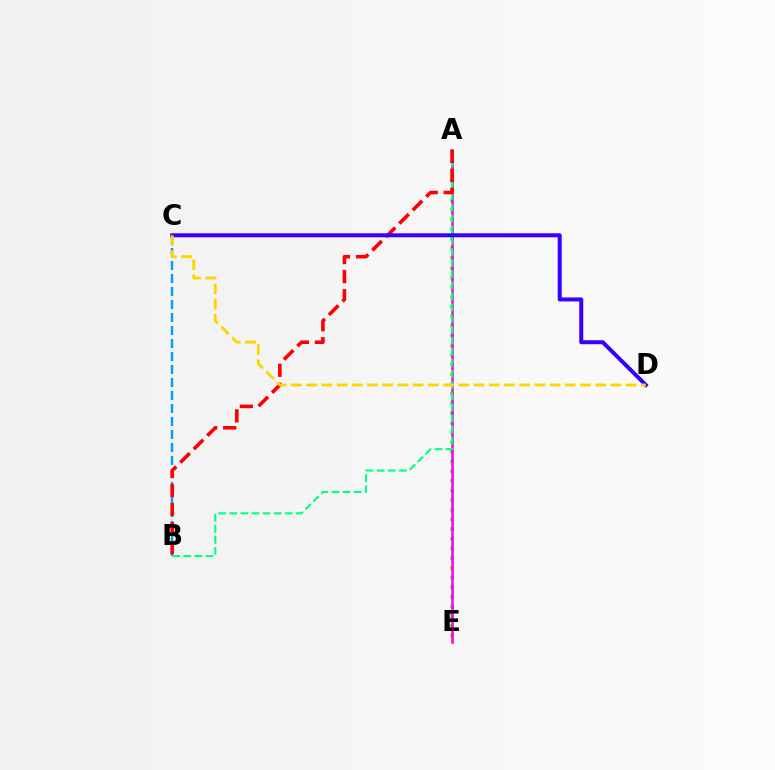{('B', 'C'): [{'color': '#009eff', 'line_style': 'dashed', 'thickness': 1.77}], ('A', 'E'): [{'color': '#4fff00', 'line_style': 'dotted', 'thickness': 2.63}, {'color': '#ff00ed', 'line_style': 'solid', 'thickness': 1.86}], ('A', 'B'): [{'color': '#00ff86', 'line_style': 'dashed', 'thickness': 1.51}, {'color': '#ff0000', 'line_style': 'dashed', 'thickness': 2.58}], ('C', 'D'): [{'color': '#3700ff', 'line_style': 'solid', 'thickness': 2.88}, {'color': '#ffd500', 'line_style': 'dashed', 'thickness': 2.07}]}